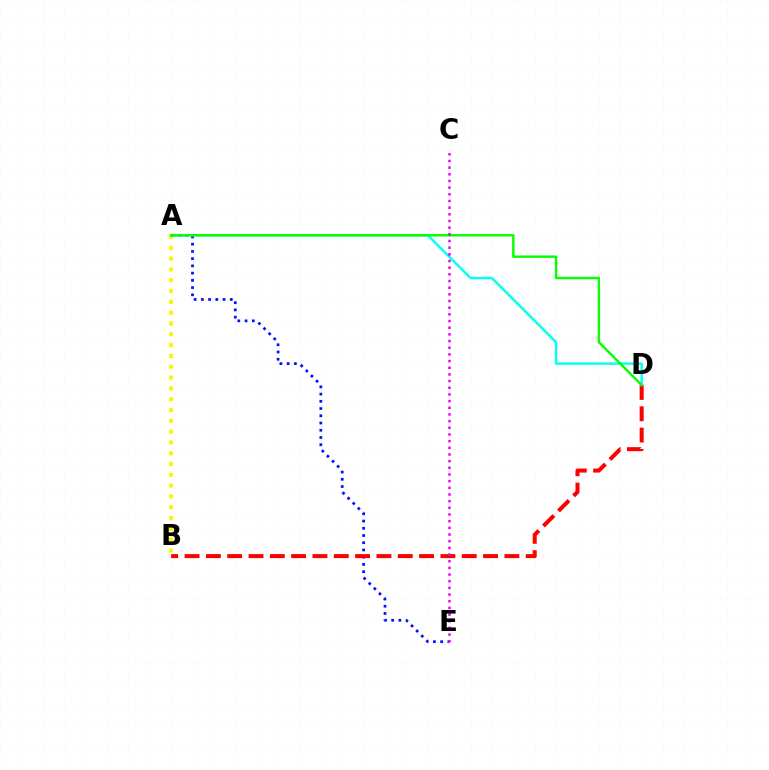{('A', 'E'): [{'color': '#0010ff', 'line_style': 'dotted', 'thickness': 1.97}], ('B', 'D'): [{'color': '#ff0000', 'line_style': 'dashed', 'thickness': 2.9}], ('A', 'B'): [{'color': '#fcf500', 'line_style': 'dotted', 'thickness': 2.94}], ('A', 'D'): [{'color': '#00fff6', 'line_style': 'solid', 'thickness': 1.72}, {'color': '#08ff00', 'line_style': 'solid', 'thickness': 1.75}], ('C', 'E'): [{'color': '#ee00ff', 'line_style': 'dotted', 'thickness': 1.81}]}